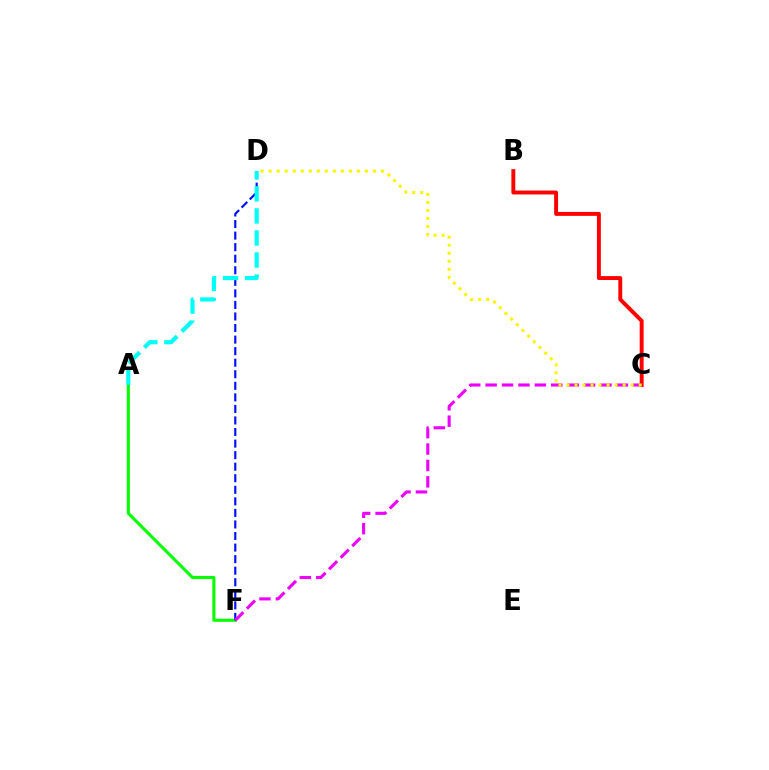{('B', 'C'): [{'color': '#ff0000', 'line_style': 'solid', 'thickness': 2.82}], ('A', 'F'): [{'color': '#08ff00', 'line_style': 'solid', 'thickness': 2.23}], ('D', 'F'): [{'color': '#0010ff', 'line_style': 'dashed', 'thickness': 1.57}], ('C', 'F'): [{'color': '#ee00ff', 'line_style': 'dashed', 'thickness': 2.23}], ('A', 'D'): [{'color': '#00fff6', 'line_style': 'dashed', 'thickness': 3.0}], ('C', 'D'): [{'color': '#fcf500', 'line_style': 'dotted', 'thickness': 2.18}]}